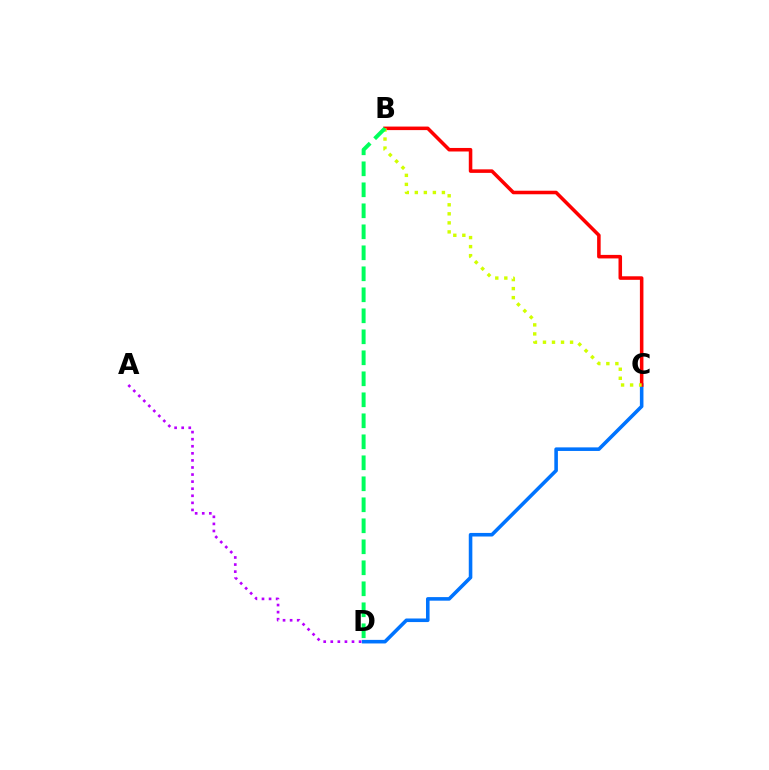{('C', 'D'): [{'color': '#0074ff', 'line_style': 'solid', 'thickness': 2.58}], ('B', 'C'): [{'color': '#ff0000', 'line_style': 'solid', 'thickness': 2.55}, {'color': '#d1ff00', 'line_style': 'dotted', 'thickness': 2.45}], ('B', 'D'): [{'color': '#00ff5c', 'line_style': 'dashed', 'thickness': 2.85}], ('A', 'D'): [{'color': '#b900ff', 'line_style': 'dotted', 'thickness': 1.92}]}